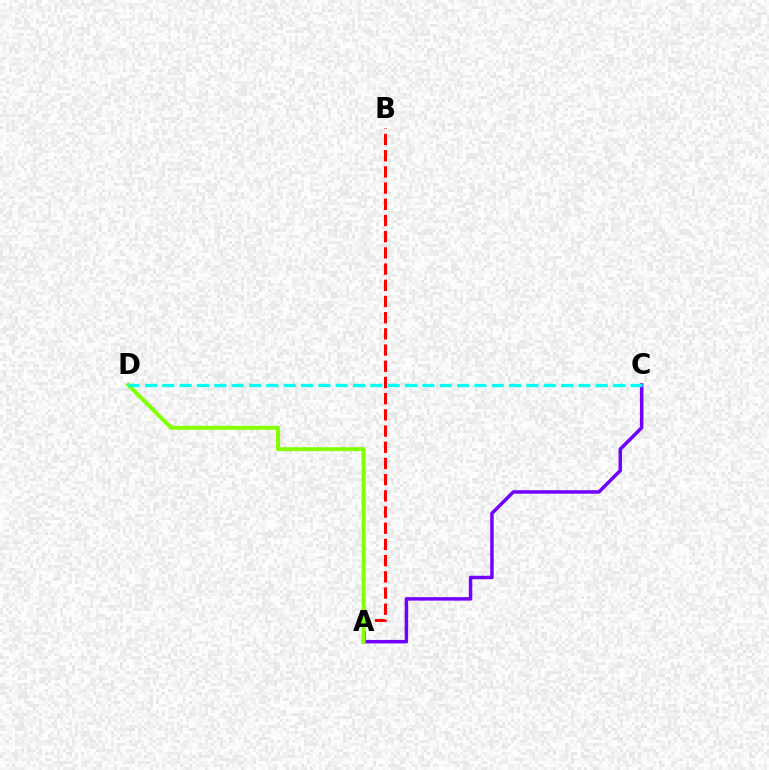{('A', 'C'): [{'color': '#7200ff', 'line_style': 'solid', 'thickness': 2.51}], ('A', 'B'): [{'color': '#ff0000', 'line_style': 'dashed', 'thickness': 2.2}], ('A', 'D'): [{'color': '#84ff00', 'line_style': 'solid', 'thickness': 2.85}], ('C', 'D'): [{'color': '#00fff6', 'line_style': 'dashed', 'thickness': 2.36}]}